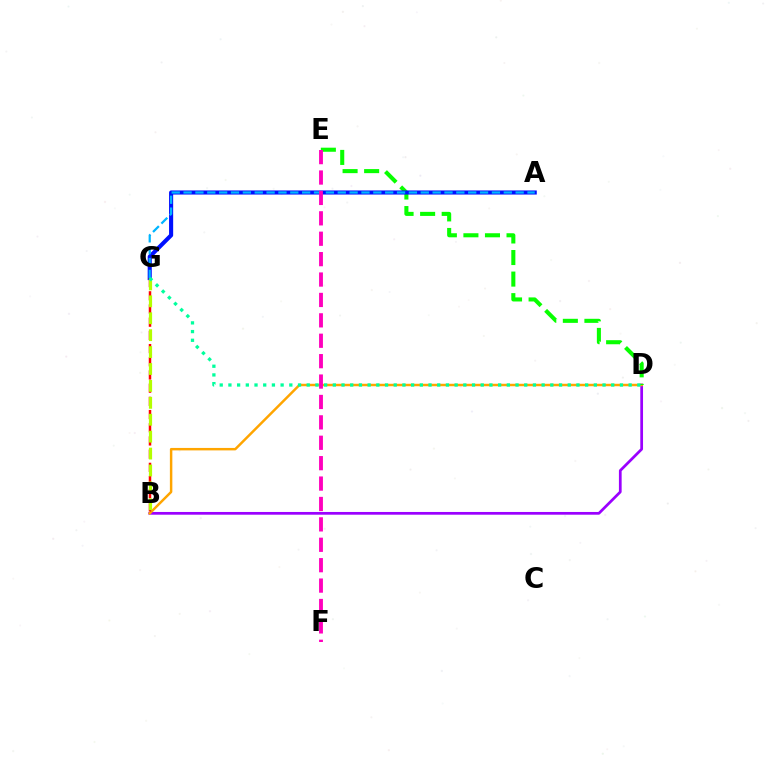{('B', 'D'): [{'color': '#9b00ff', 'line_style': 'solid', 'thickness': 1.96}, {'color': '#ffa500', 'line_style': 'solid', 'thickness': 1.77}], ('D', 'E'): [{'color': '#08ff00', 'line_style': 'dashed', 'thickness': 2.93}], ('A', 'G'): [{'color': '#0010ff', 'line_style': 'solid', 'thickness': 2.95}, {'color': '#00b5ff', 'line_style': 'dashed', 'thickness': 1.61}], ('B', 'G'): [{'color': '#ff0000', 'line_style': 'dashed', 'thickness': 1.79}, {'color': '#b3ff00', 'line_style': 'dashed', 'thickness': 2.3}], ('E', 'F'): [{'color': '#ff00bd', 'line_style': 'dashed', 'thickness': 2.77}], ('D', 'G'): [{'color': '#00ff9d', 'line_style': 'dotted', 'thickness': 2.36}]}